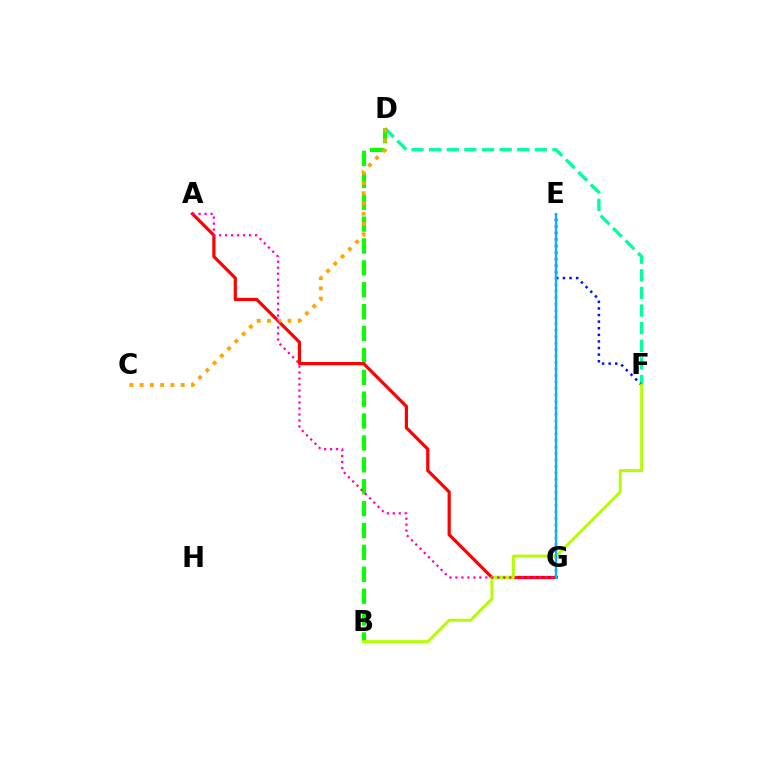{('D', 'F'): [{'color': '#00ff9d', 'line_style': 'dashed', 'thickness': 2.39}], ('B', 'D'): [{'color': '#08ff00', 'line_style': 'dashed', 'thickness': 2.97}], ('E', 'G'): [{'color': '#9b00ff', 'line_style': 'dotted', 'thickness': 1.76}, {'color': '#00b5ff', 'line_style': 'solid', 'thickness': 1.67}], ('A', 'G'): [{'color': '#ff0000', 'line_style': 'solid', 'thickness': 2.3}, {'color': '#ff00bd', 'line_style': 'dotted', 'thickness': 1.63}], ('C', 'D'): [{'color': '#ffa500', 'line_style': 'dotted', 'thickness': 2.79}], ('E', 'F'): [{'color': '#0010ff', 'line_style': 'dotted', 'thickness': 1.79}], ('B', 'F'): [{'color': '#b3ff00', 'line_style': 'solid', 'thickness': 2.15}]}